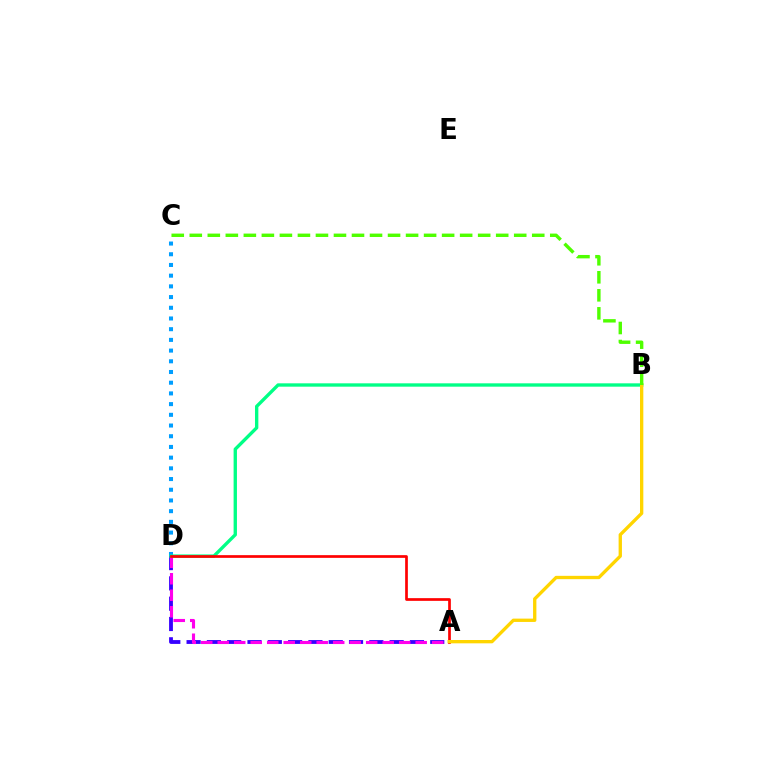{('A', 'D'): [{'color': '#3700ff', 'line_style': 'dashed', 'thickness': 2.76}, {'color': '#ff00ed', 'line_style': 'dashed', 'thickness': 2.24}, {'color': '#ff0000', 'line_style': 'solid', 'thickness': 1.95}], ('C', 'D'): [{'color': '#009eff', 'line_style': 'dotted', 'thickness': 2.91}], ('B', 'D'): [{'color': '#00ff86', 'line_style': 'solid', 'thickness': 2.41}], ('A', 'B'): [{'color': '#ffd500', 'line_style': 'solid', 'thickness': 2.39}], ('B', 'C'): [{'color': '#4fff00', 'line_style': 'dashed', 'thickness': 2.45}]}